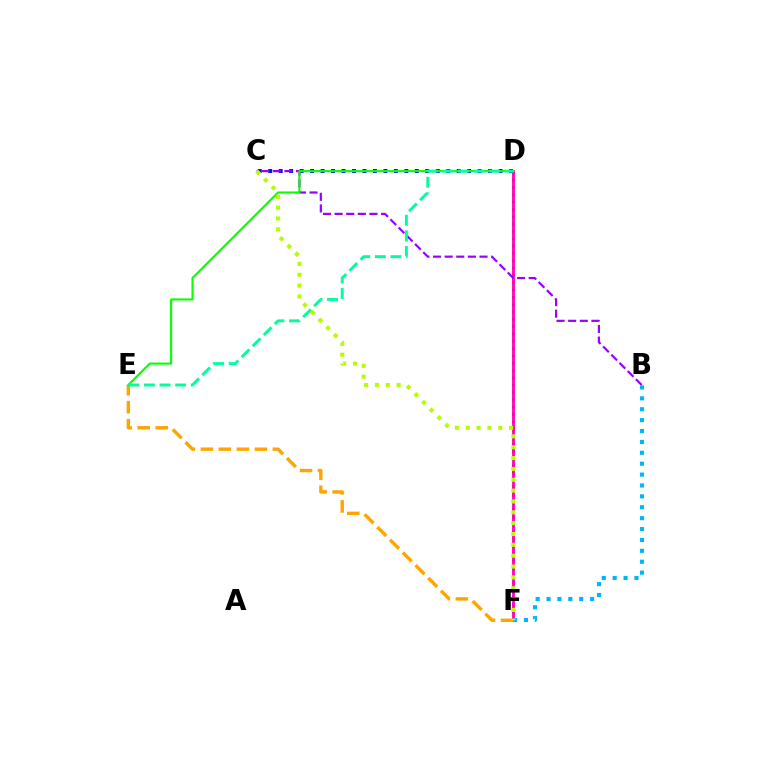{('C', 'D'): [{'color': '#0010ff', 'line_style': 'dotted', 'thickness': 2.84}], ('D', 'F'): [{'color': '#ff0000', 'line_style': 'dotted', 'thickness': 1.99}, {'color': '#ff00bd', 'line_style': 'solid', 'thickness': 2.02}], ('E', 'F'): [{'color': '#ffa500', 'line_style': 'dashed', 'thickness': 2.45}], ('B', 'C'): [{'color': '#9b00ff', 'line_style': 'dashed', 'thickness': 1.58}], ('D', 'E'): [{'color': '#08ff00', 'line_style': 'solid', 'thickness': 1.52}, {'color': '#00ff9d', 'line_style': 'dashed', 'thickness': 2.12}], ('B', 'F'): [{'color': '#00b5ff', 'line_style': 'dotted', 'thickness': 2.96}], ('C', 'F'): [{'color': '#b3ff00', 'line_style': 'dotted', 'thickness': 2.95}]}